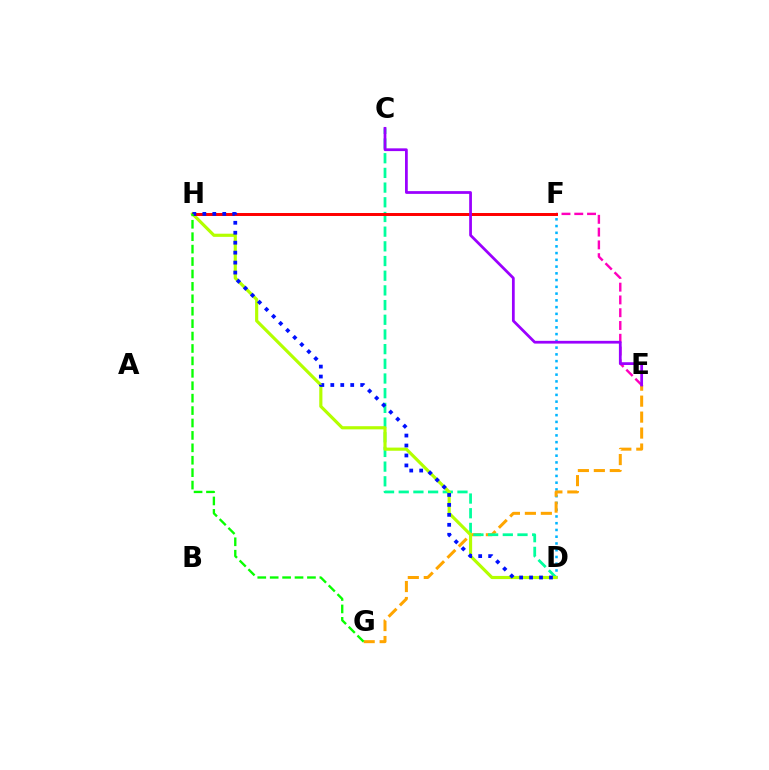{('D', 'F'): [{'color': '#00b5ff', 'line_style': 'dotted', 'thickness': 1.83}], ('E', 'G'): [{'color': '#ffa500', 'line_style': 'dashed', 'thickness': 2.17}], ('C', 'D'): [{'color': '#00ff9d', 'line_style': 'dashed', 'thickness': 1.99}], ('E', 'F'): [{'color': '#ff00bd', 'line_style': 'dashed', 'thickness': 1.74}], ('D', 'H'): [{'color': '#b3ff00', 'line_style': 'solid', 'thickness': 2.27}, {'color': '#0010ff', 'line_style': 'dotted', 'thickness': 2.71}], ('F', 'H'): [{'color': '#ff0000', 'line_style': 'solid', 'thickness': 2.14}], ('C', 'E'): [{'color': '#9b00ff', 'line_style': 'solid', 'thickness': 1.98}], ('G', 'H'): [{'color': '#08ff00', 'line_style': 'dashed', 'thickness': 1.69}]}